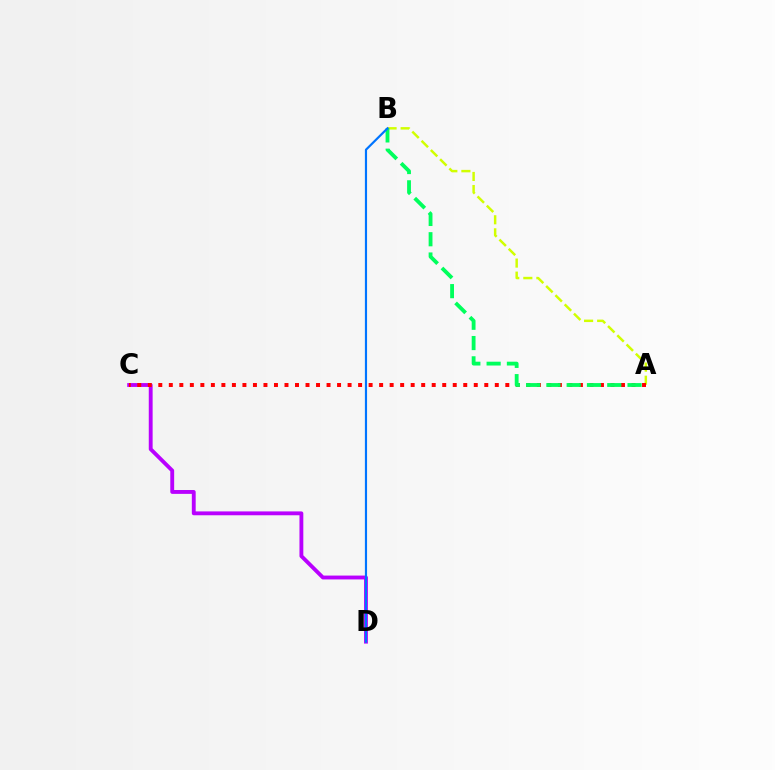{('C', 'D'): [{'color': '#b900ff', 'line_style': 'solid', 'thickness': 2.78}], ('A', 'B'): [{'color': '#d1ff00', 'line_style': 'dashed', 'thickness': 1.78}, {'color': '#00ff5c', 'line_style': 'dashed', 'thickness': 2.76}], ('A', 'C'): [{'color': '#ff0000', 'line_style': 'dotted', 'thickness': 2.86}], ('B', 'D'): [{'color': '#0074ff', 'line_style': 'solid', 'thickness': 1.56}]}